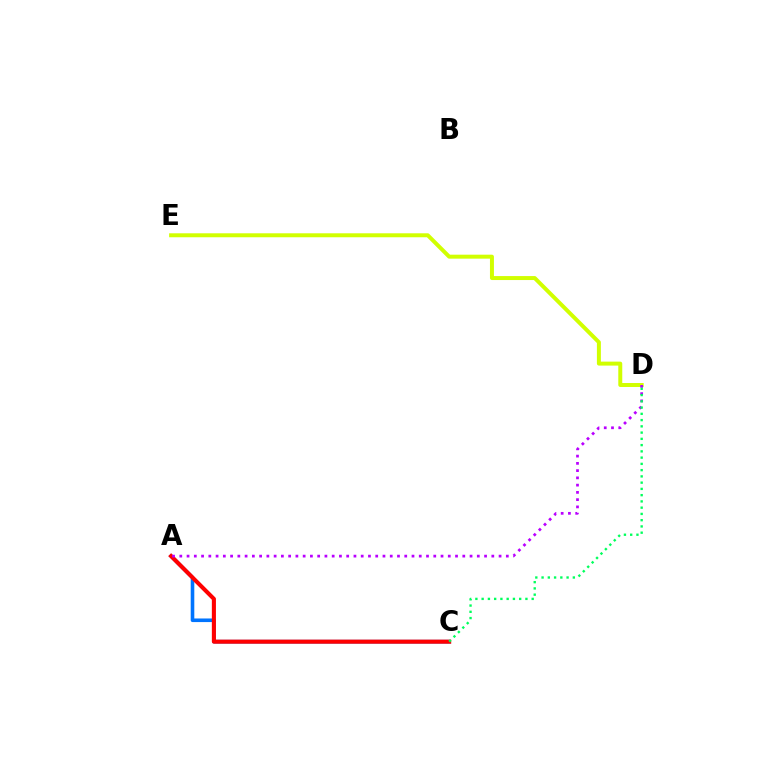{('D', 'E'): [{'color': '#d1ff00', 'line_style': 'solid', 'thickness': 2.86}], ('A', 'C'): [{'color': '#0074ff', 'line_style': 'solid', 'thickness': 2.59}, {'color': '#ff0000', 'line_style': 'solid', 'thickness': 2.94}], ('A', 'D'): [{'color': '#b900ff', 'line_style': 'dotted', 'thickness': 1.97}], ('C', 'D'): [{'color': '#00ff5c', 'line_style': 'dotted', 'thickness': 1.7}]}